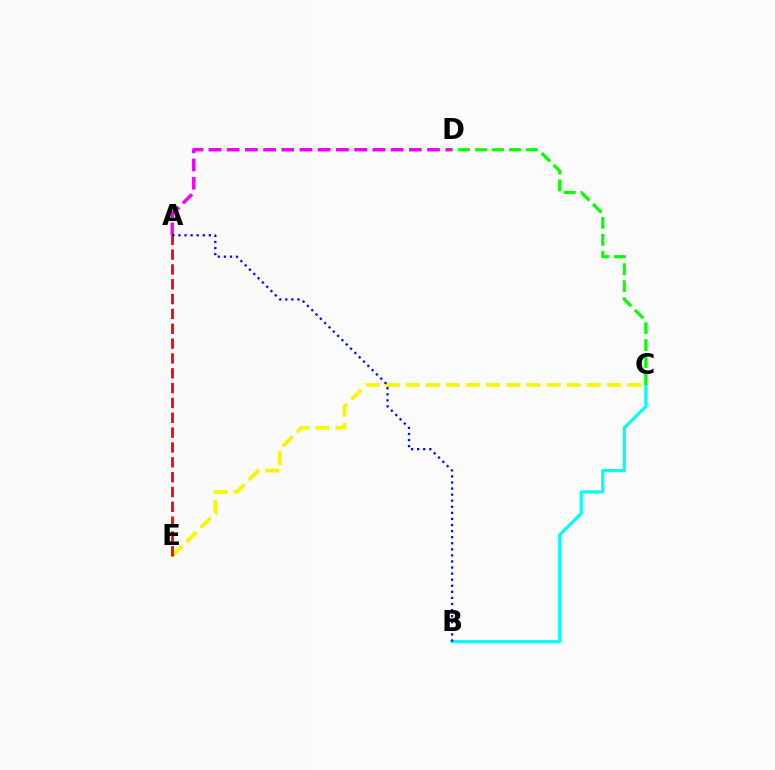{('A', 'D'): [{'color': '#ee00ff', 'line_style': 'dashed', 'thickness': 2.47}], ('C', 'E'): [{'color': '#fcf500', 'line_style': 'dashed', 'thickness': 2.73}], ('A', 'E'): [{'color': '#ff0000', 'line_style': 'dashed', 'thickness': 2.02}], ('B', 'C'): [{'color': '#00fff6', 'line_style': 'solid', 'thickness': 2.29}], ('C', 'D'): [{'color': '#08ff00', 'line_style': 'dashed', 'thickness': 2.31}], ('A', 'B'): [{'color': '#0010ff', 'line_style': 'dotted', 'thickness': 1.65}]}